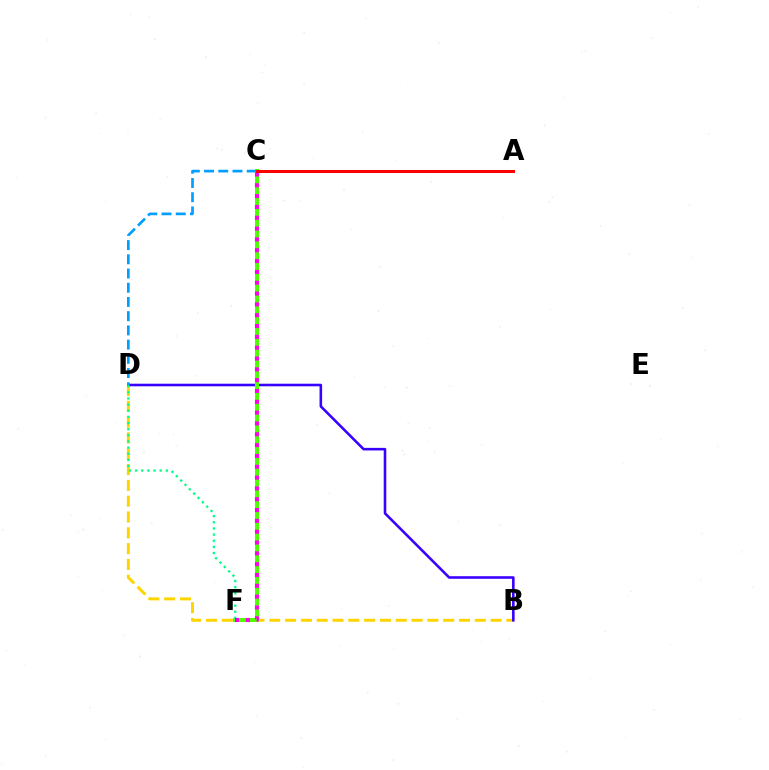{('B', 'D'): [{'color': '#ffd500', 'line_style': 'dashed', 'thickness': 2.15}, {'color': '#3700ff', 'line_style': 'solid', 'thickness': 1.86}], ('C', 'F'): [{'color': '#4fff00', 'line_style': 'solid', 'thickness': 2.93}, {'color': '#ff00ed', 'line_style': 'dotted', 'thickness': 2.94}], ('C', 'D'): [{'color': '#009eff', 'line_style': 'dashed', 'thickness': 1.93}], ('D', 'F'): [{'color': '#00ff86', 'line_style': 'dotted', 'thickness': 1.67}], ('A', 'C'): [{'color': '#ff0000', 'line_style': 'solid', 'thickness': 2.16}]}